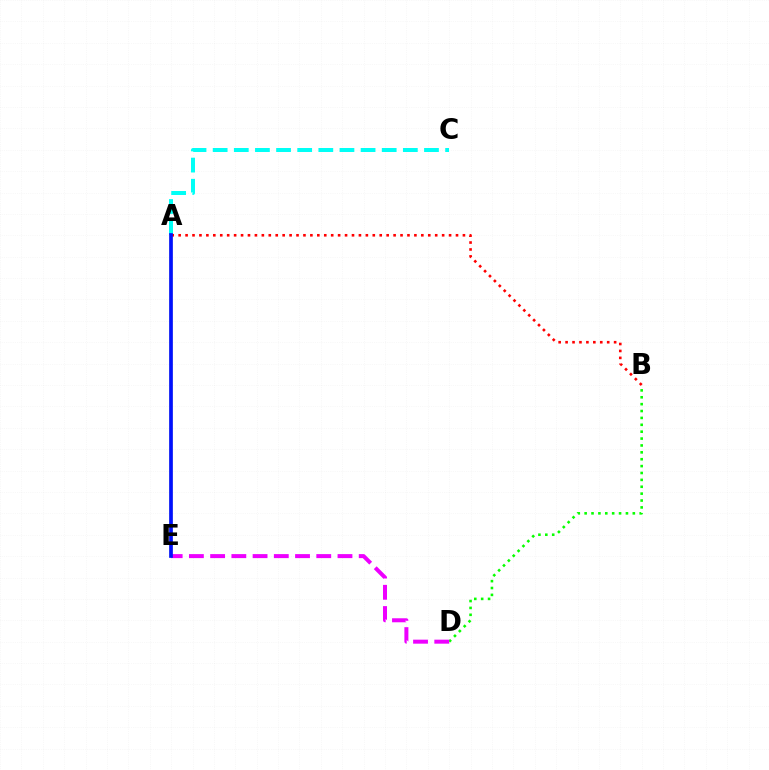{('B', 'D'): [{'color': '#08ff00', 'line_style': 'dotted', 'thickness': 1.87}], ('A', 'E'): [{'color': '#fcf500', 'line_style': 'solid', 'thickness': 1.78}, {'color': '#0010ff', 'line_style': 'solid', 'thickness': 2.65}], ('A', 'C'): [{'color': '#00fff6', 'line_style': 'dashed', 'thickness': 2.87}], ('A', 'B'): [{'color': '#ff0000', 'line_style': 'dotted', 'thickness': 1.88}], ('D', 'E'): [{'color': '#ee00ff', 'line_style': 'dashed', 'thickness': 2.88}]}